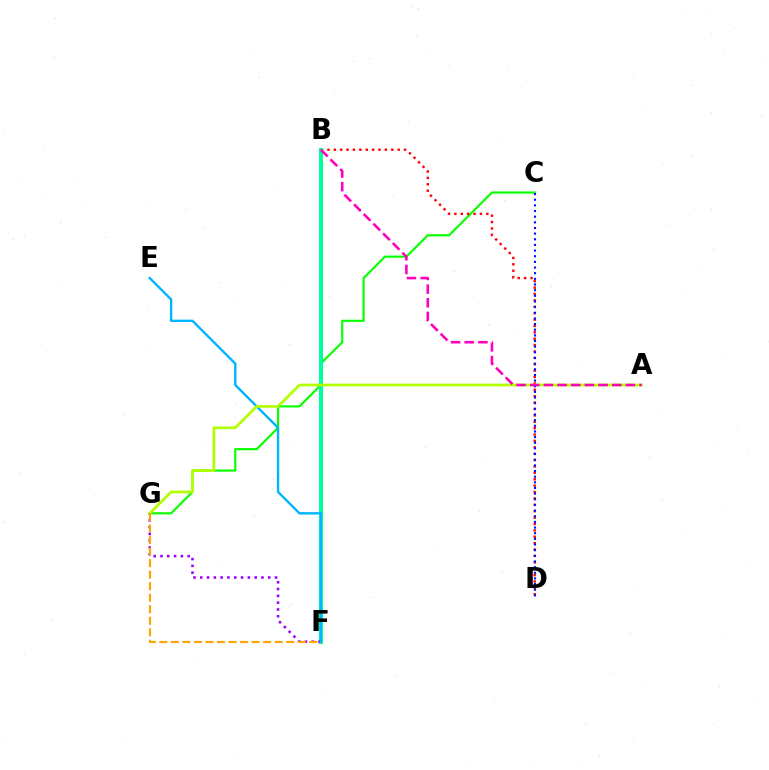{('C', 'G'): [{'color': '#08ff00', 'line_style': 'solid', 'thickness': 1.55}], ('B', 'D'): [{'color': '#ff0000', 'line_style': 'dotted', 'thickness': 1.74}], ('B', 'F'): [{'color': '#00ff9d', 'line_style': 'solid', 'thickness': 2.92}], ('F', 'G'): [{'color': '#9b00ff', 'line_style': 'dotted', 'thickness': 1.85}, {'color': '#ffa500', 'line_style': 'dashed', 'thickness': 1.57}], ('E', 'F'): [{'color': '#00b5ff', 'line_style': 'solid', 'thickness': 1.71}], ('A', 'G'): [{'color': '#b3ff00', 'line_style': 'solid', 'thickness': 1.96}], ('C', 'D'): [{'color': '#0010ff', 'line_style': 'dotted', 'thickness': 1.54}], ('A', 'B'): [{'color': '#ff00bd', 'line_style': 'dashed', 'thickness': 1.86}]}